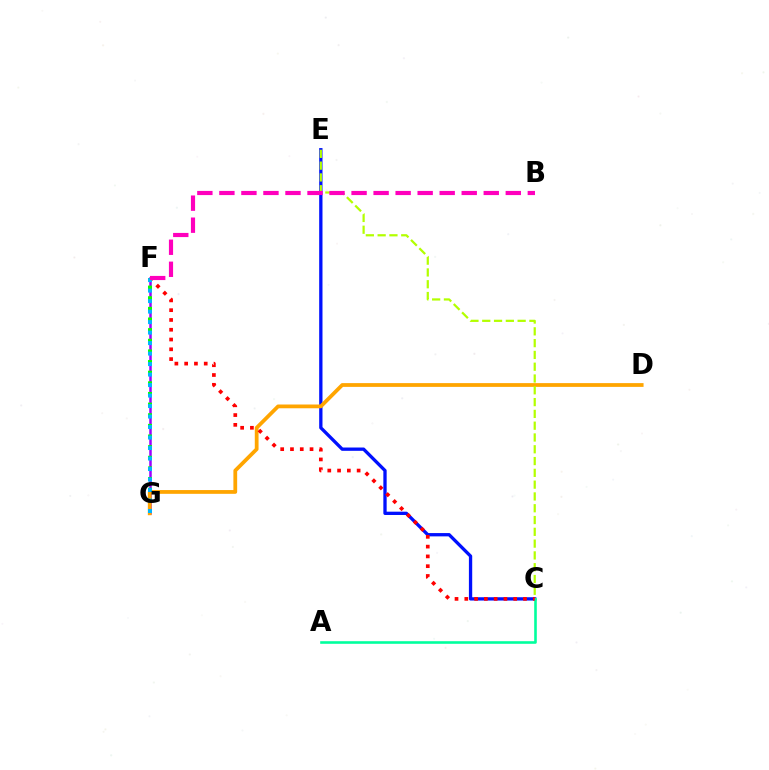{('F', 'G'): [{'color': '#9b00ff', 'line_style': 'solid', 'thickness': 1.8}, {'color': '#08ff00', 'line_style': 'dotted', 'thickness': 2.89}, {'color': '#00b5ff', 'line_style': 'dotted', 'thickness': 2.85}], ('C', 'E'): [{'color': '#0010ff', 'line_style': 'solid', 'thickness': 2.38}, {'color': '#b3ff00', 'line_style': 'dashed', 'thickness': 1.6}], ('A', 'C'): [{'color': '#00ff9d', 'line_style': 'solid', 'thickness': 1.87}], ('D', 'G'): [{'color': '#ffa500', 'line_style': 'solid', 'thickness': 2.71}], ('C', 'F'): [{'color': '#ff0000', 'line_style': 'dotted', 'thickness': 2.66}], ('B', 'F'): [{'color': '#ff00bd', 'line_style': 'dashed', 'thickness': 2.99}]}